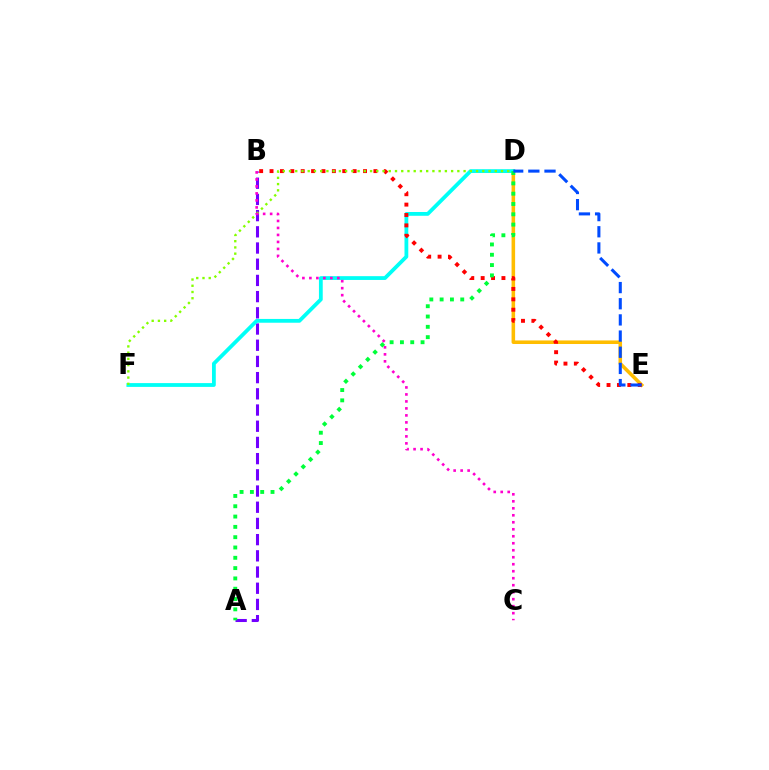{('D', 'E'): [{'color': '#ffbd00', 'line_style': 'solid', 'thickness': 2.56}, {'color': '#004bff', 'line_style': 'dashed', 'thickness': 2.2}], ('A', 'B'): [{'color': '#7200ff', 'line_style': 'dashed', 'thickness': 2.2}], ('D', 'F'): [{'color': '#00fff6', 'line_style': 'solid', 'thickness': 2.73}, {'color': '#84ff00', 'line_style': 'dotted', 'thickness': 1.69}], ('B', 'E'): [{'color': '#ff0000', 'line_style': 'dotted', 'thickness': 2.82}], ('A', 'D'): [{'color': '#00ff39', 'line_style': 'dotted', 'thickness': 2.8}], ('B', 'C'): [{'color': '#ff00cf', 'line_style': 'dotted', 'thickness': 1.9}]}